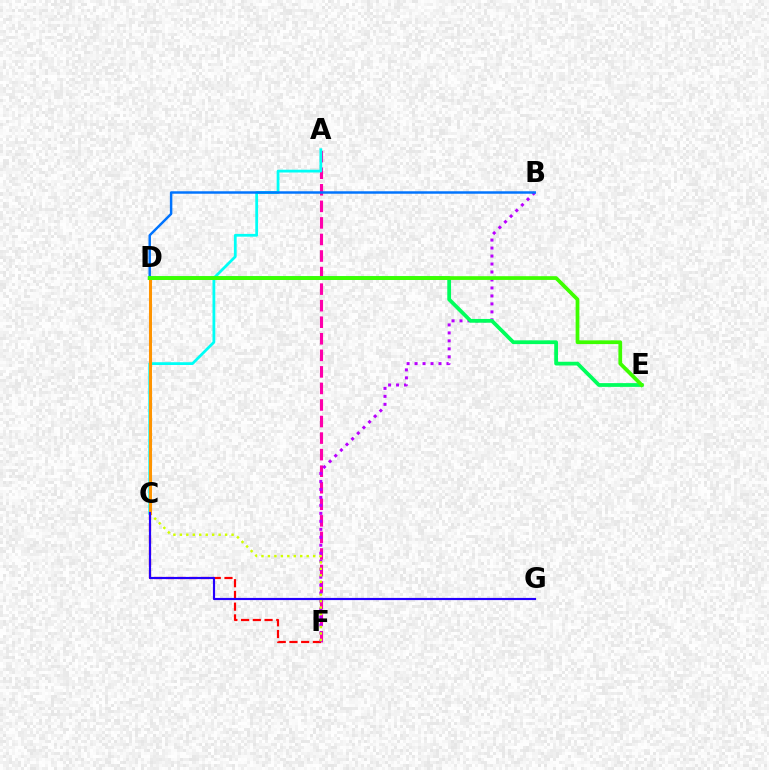{('A', 'F'): [{'color': '#ff00ac', 'line_style': 'dashed', 'thickness': 2.25}], ('C', 'F'): [{'color': '#ff0000', 'line_style': 'dashed', 'thickness': 1.59}, {'color': '#d1ff00', 'line_style': 'dotted', 'thickness': 1.76}], ('B', 'F'): [{'color': '#b900ff', 'line_style': 'dotted', 'thickness': 2.17}], ('A', 'C'): [{'color': '#00fff6', 'line_style': 'solid', 'thickness': 2.0}], ('B', 'D'): [{'color': '#0074ff', 'line_style': 'solid', 'thickness': 1.77}], ('D', 'E'): [{'color': '#00ff5c', 'line_style': 'solid', 'thickness': 2.71}, {'color': '#3dff00', 'line_style': 'solid', 'thickness': 2.7}], ('C', 'D'): [{'color': '#ff9400', 'line_style': 'solid', 'thickness': 2.21}], ('C', 'G'): [{'color': '#2500ff', 'line_style': 'solid', 'thickness': 1.56}]}